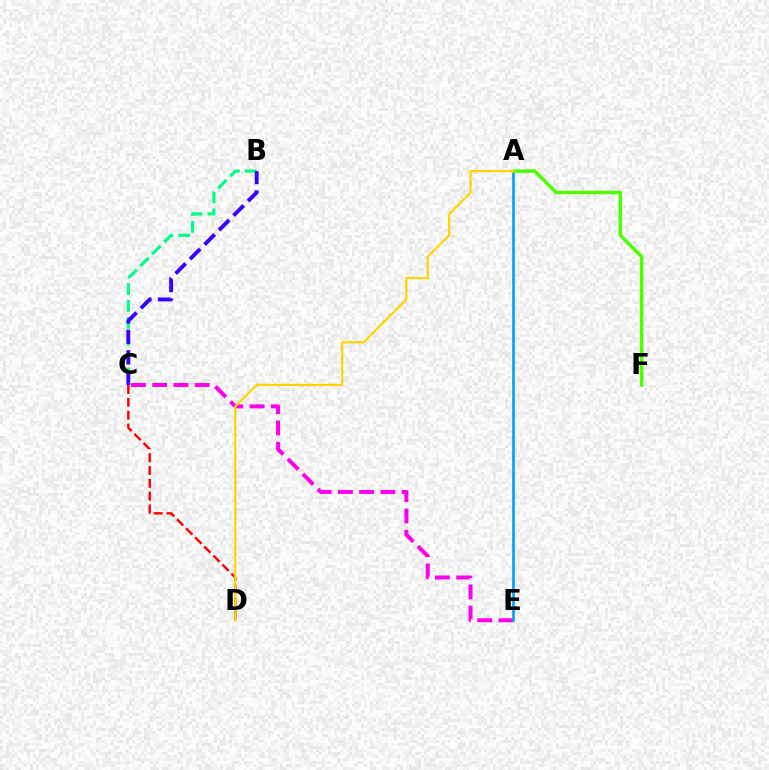{('B', 'C'): [{'color': '#00ff86', 'line_style': 'dashed', 'thickness': 2.3}, {'color': '#3700ff', 'line_style': 'dashed', 'thickness': 2.78}], ('C', 'E'): [{'color': '#ff00ed', 'line_style': 'dashed', 'thickness': 2.89}], ('A', 'E'): [{'color': '#009eff', 'line_style': 'solid', 'thickness': 1.89}], ('A', 'F'): [{'color': '#4fff00', 'line_style': 'solid', 'thickness': 2.54}], ('C', 'D'): [{'color': '#ff0000', 'line_style': 'dashed', 'thickness': 1.74}], ('A', 'D'): [{'color': '#ffd500', 'line_style': 'solid', 'thickness': 1.59}]}